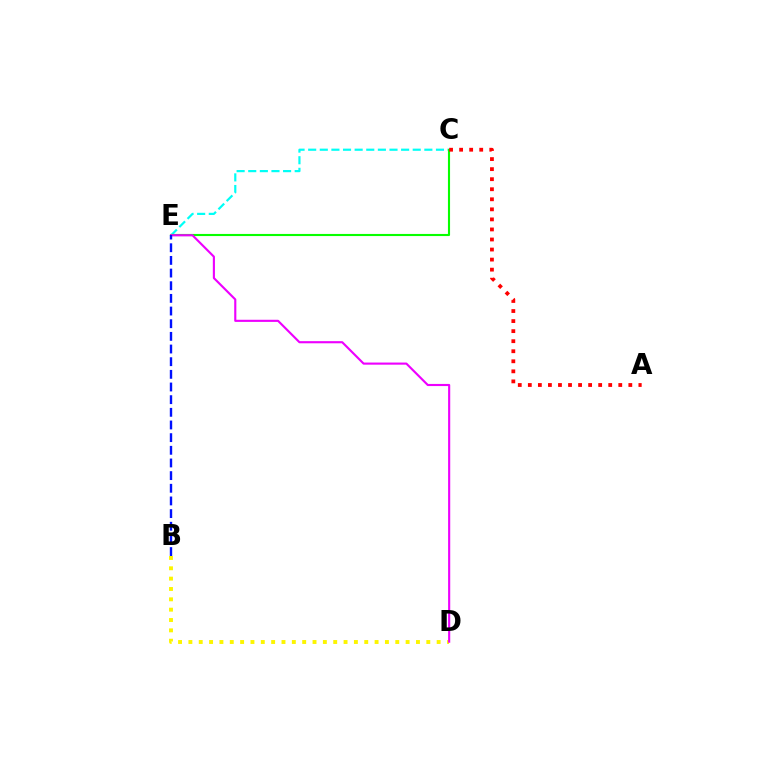{('B', 'D'): [{'color': '#fcf500', 'line_style': 'dotted', 'thickness': 2.81}], ('C', 'E'): [{'color': '#00fff6', 'line_style': 'dashed', 'thickness': 1.58}, {'color': '#08ff00', 'line_style': 'solid', 'thickness': 1.52}], ('D', 'E'): [{'color': '#ee00ff', 'line_style': 'solid', 'thickness': 1.53}], ('A', 'C'): [{'color': '#ff0000', 'line_style': 'dotted', 'thickness': 2.73}], ('B', 'E'): [{'color': '#0010ff', 'line_style': 'dashed', 'thickness': 1.72}]}